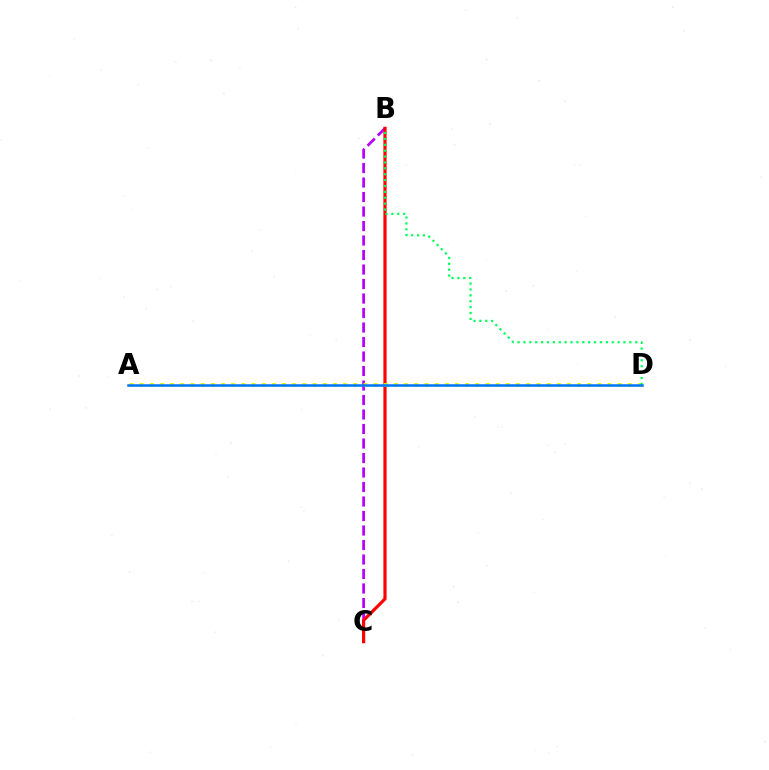{('B', 'C'): [{'color': '#b900ff', 'line_style': 'dashed', 'thickness': 1.97}, {'color': '#ff0000', 'line_style': 'solid', 'thickness': 2.29}], ('A', 'D'): [{'color': '#d1ff00', 'line_style': 'dotted', 'thickness': 2.76}, {'color': '#0074ff', 'line_style': 'solid', 'thickness': 1.81}], ('B', 'D'): [{'color': '#00ff5c', 'line_style': 'dotted', 'thickness': 1.6}]}